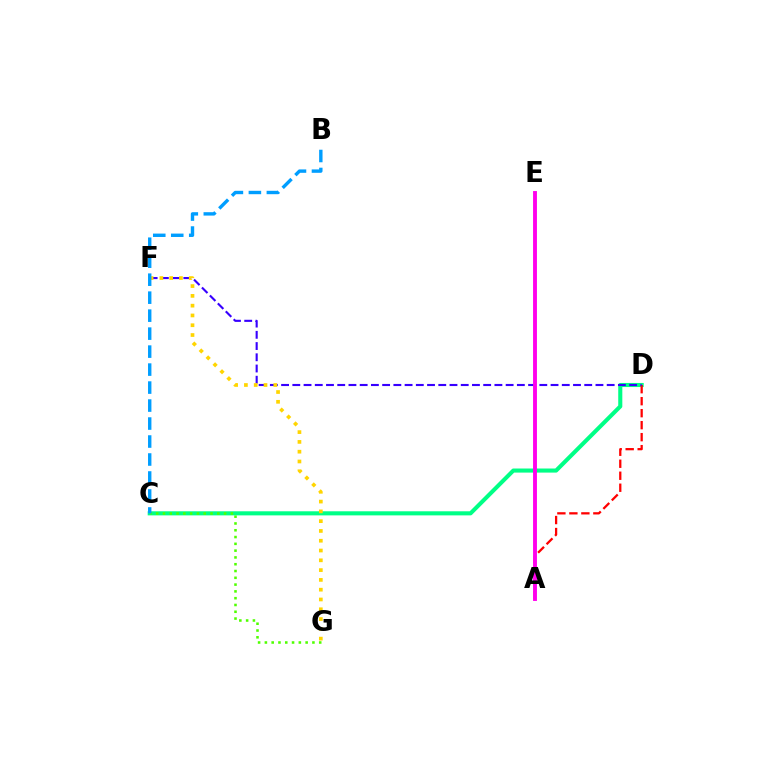{('C', 'D'): [{'color': '#00ff86', 'line_style': 'solid', 'thickness': 2.94}], ('C', 'G'): [{'color': '#4fff00', 'line_style': 'dotted', 'thickness': 1.85}], ('A', 'D'): [{'color': '#ff0000', 'line_style': 'dashed', 'thickness': 1.63}], ('D', 'F'): [{'color': '#3700ff', 'line_style': 'dashed', 'thickness': 1.53}], ('F', 'G'): [{'color': '#ffd500', 'line_style': 'dotted', 'thickness': 2.66}], ('B', 'C'): [{'color': '#009eff', 'line_style': 'dashed', 'thickness': 2.44}], ('A', 'E'): [{'color': '#ff00ed', 'line_style': 'solid', 'thickness': 2.8}]}